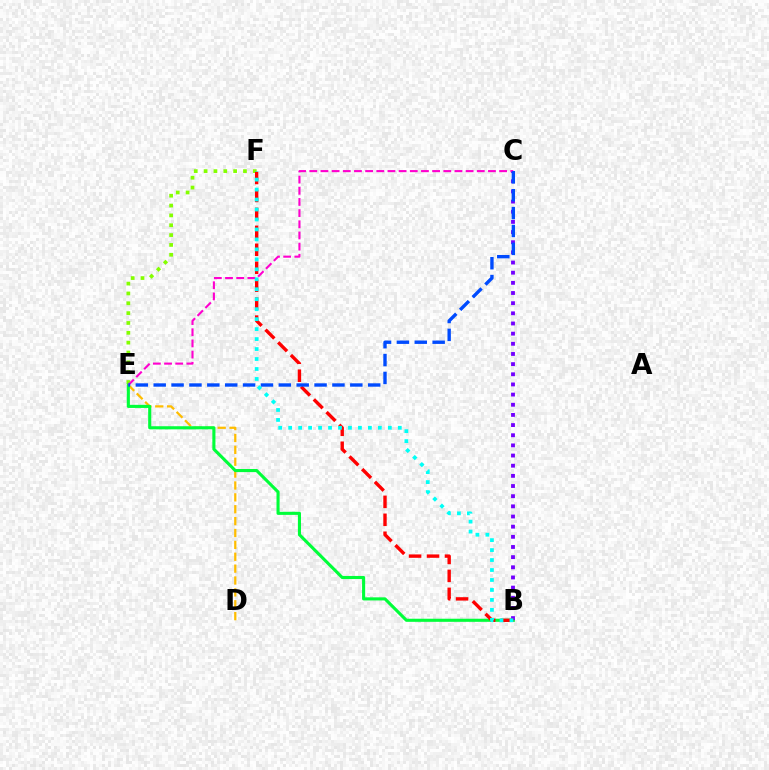{('E', 'F'): [{'color': '#84ff00', 'line_style': 'dotted', 'thickness': 2.67}], ('D', 'E'): [{'color': '#ffbd00', 'line_style': 'dashed', 'thickness': 1.61}], ('B', 'E'): [{'color': '#00ff39', 'line_style': 'solid', 'thickness': 2.23}], ('B', 'C'): [{'color': '#7200ff', 'line_style': 'dotted', 'thickness': 2.76}], ('B', 'F'): [{'color': '#ff0000', 'line_style': 'dashed', 'thickness': 2.44}, {'color': '#00fff6', 'line_style': 'dotted', 'thickness': 2.71}], ('C', 'E'): [{'color': '#ff00cf', 'line_style': 'dashed', 'thickness': 1.52}, {'color': '#004bff', 'line_style': 'dashed', 'thickness': 2.43}]}